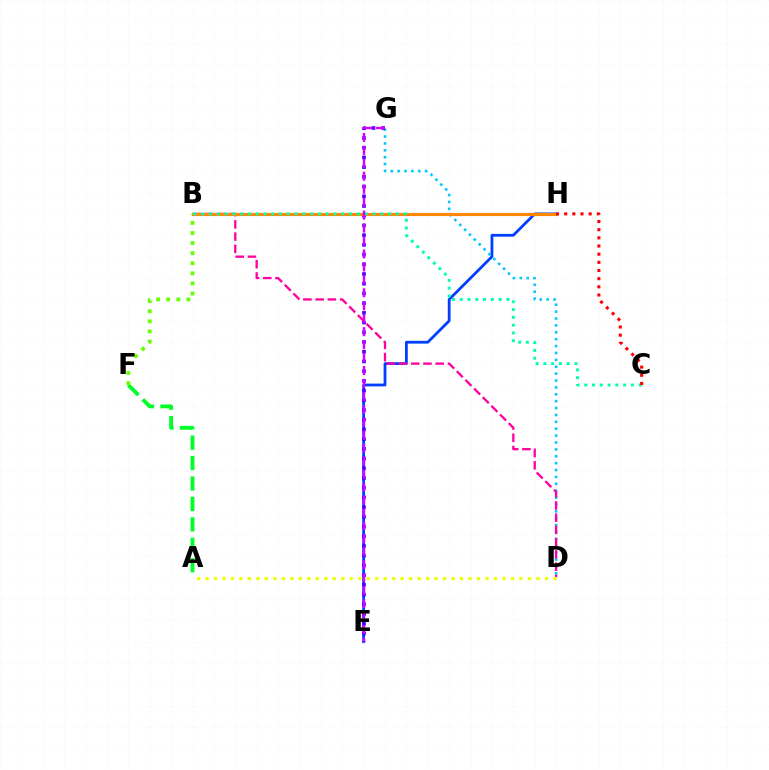{('E', 'H'): [{'color': '#003fff', 'line_style': 'solid', 'thickness': 2.0}], ('D', 'G'): [{'color': '#00c7ff', 'line_style': 'dotted', 'thickness': 1.87}], ('E', 'G'): [{'color': '#4f00ff', 'line_style': 'dotted', 'thickness': 2.64}, {'color': '#d600ff', 'line_style': 'dashed', 'thickness': 1.76}], ('B', 'D'): [{'color': '#ff00a0', 'line_style': 'dashed', 'thickness': 1.66}], ('A', 'F'): [{'color': '#00ff27', 'line_style': 'dashed', 'thickness': 2.78}], ('B', 'H'): [{'color': '#ff8800', 'line_style': 'solid', 'thickness': 2.24}], ('B', 'F'): [{'color': '#66ff00', 'line_style': 'dotted', 'thickness': 2.74}], ('B', 'C'): [{'color': '#00ffaf', 'line_style': 'dotted', 'thickness': 2.11}], ('A', 'D'): [{'color': '#eeff00', 'line_style': 'dotted', 'thickness': 2.31}], ('C', 'H'): [{'color': '#ff0000', 'line_style': 'dotted', 'thickness': 2.22}]}